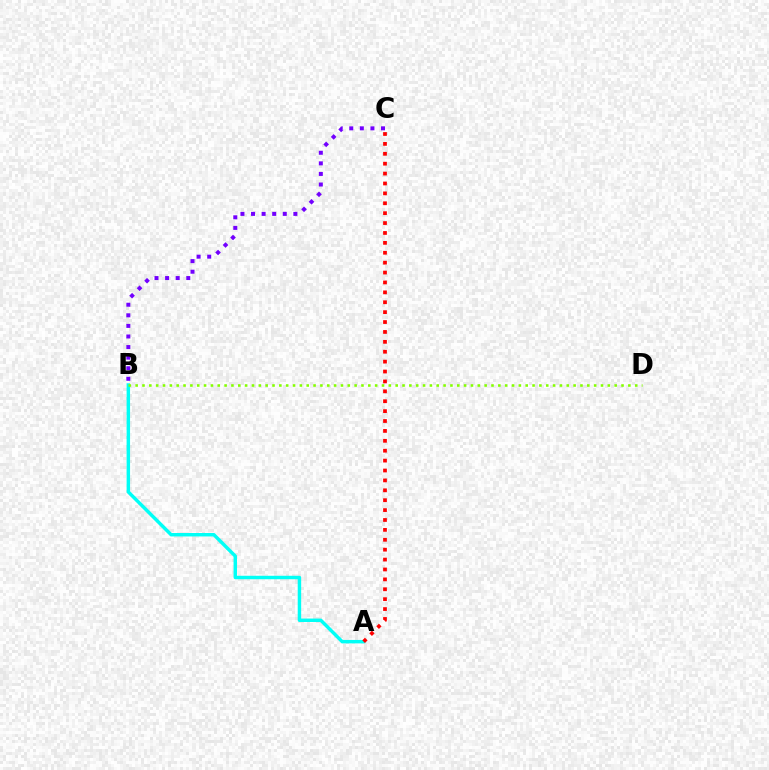{('A', 'B'): [{'color': '#00fff6', 'line_style': 'solid', 'thickness': 2.48}], ('A', 'C'): [{'color': '#ff0000', 'line_style': 'dotted', 'thickness': 2.69}], ('B', 'D'): [{'color': '#84ff00', 'line_style': 'dotted', 'thickness': 1.86}], ('B', 'C'): [{'color': '#7200ff', 'line_style': 'dotted', 'thickness': 2.88}]}